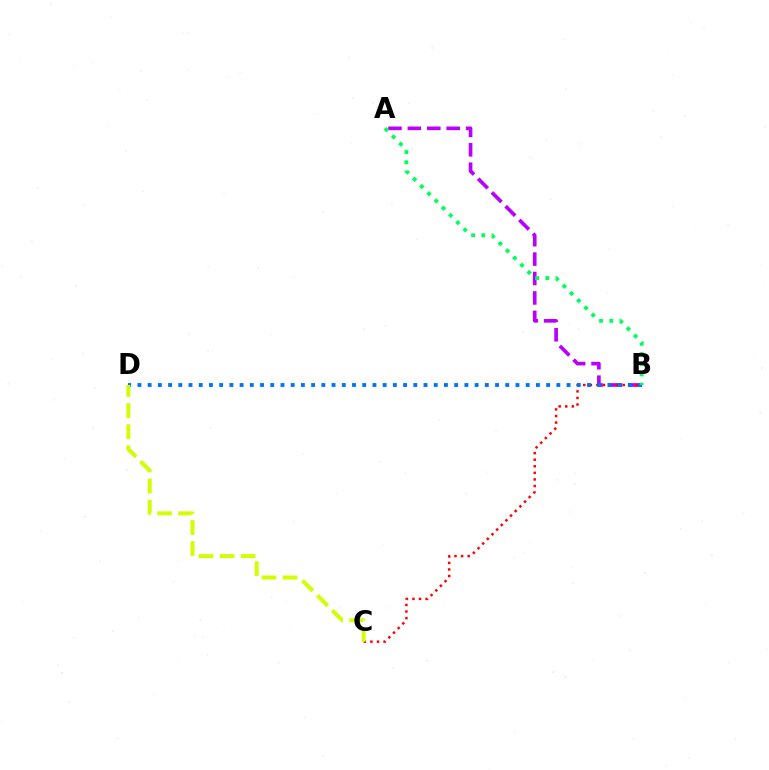{('A', 'B'): [{'color': '#b900ff', 'line_style': 'dashed', 'thickness': 2.64}, {'color': '#00ff5c', 'line_style': 'dotted', 'thickness': 2.77}], ('B', 'C'): [{'color': '#ff0000', 'line_style': 'dotted', 'thickness': 1.79}], ('B', 'D'): [{'color': '#0074ff', 'line_style': 'dotted', 'thickness': 2.78}], ('C', 'D'): [{'color': '#d1ff00', 'line_style': 'dashed', 'thickness': 2.86}]}